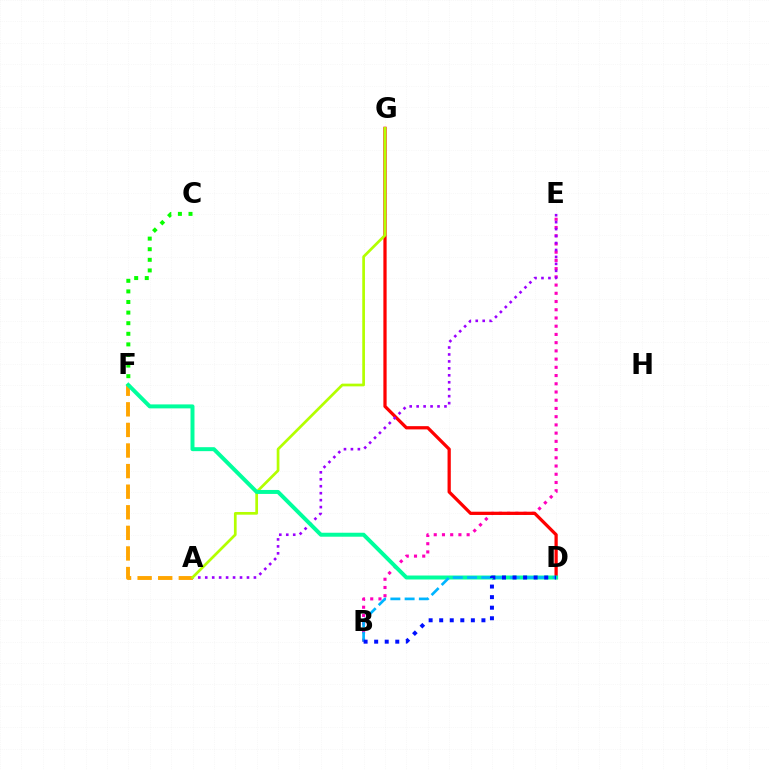{('B', 'E'): [{'color': '#ff00bd', 'line_style': 'dotted', 'thickness': 2.23}], ('A', 'F'): [{'color': '#ffa500', 'line_style': 'dashed', 'thickness': 2.8}], ('D', 'G'): [{'color': '#ff0000', 'line_style': 'solid', 'thickness': 2.34}], ('A', 'E'): [{'color': '#9b00ff', 'line_style': 'dotted', 'thickness': 1.89}], ('A', 'G'): [{'color': '#b3ff00', 'line_style': 'solid', 'thickness': 1.95}], ('D', 'F'): [{'color': '#00ff9d', 'line_style': 'solid', 'thickness': 2.86}], ('B', 'D'): [{'color': '#00b5ff', 'line_style': 'dashed', 'thickness': 1.94}, {'color': '#0010ff', 'line_style': 'dotted', 'thickness': 2.87}], ('C', 'F'): [{'color': '#08ff00', 'line_style': 'dotted', 'thickness': 2.88}]}